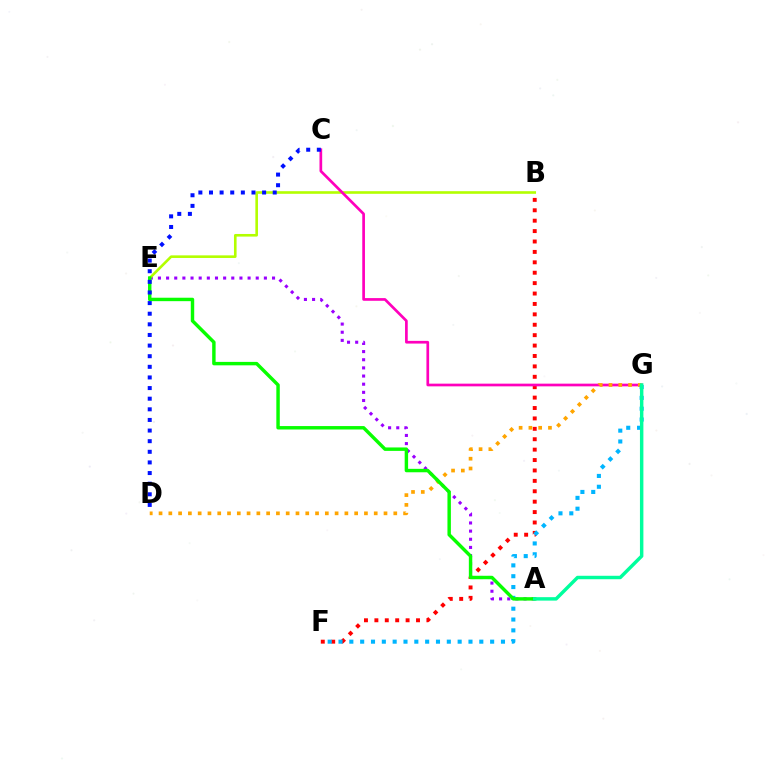{('A', 'E'): [{'color': '#9b00ff', 'line_style': 'dotted', 'thickness': 2.21}, {'color': '#08ff00', 'line_style': 'solid', 'thickness': 2.47}], ('B', 'E'): [{'color': '#b3ff00', 'line_style': 'solid', 'thickness': 1.88}], ('B', 'F'): [{'color': '#ff0000', 'line_style': 'dotted', 'thickness': 2.83}], ('C', 'G'): [{'color': '#ff00bd', 'line_style': 'solid', 'thickness': 1.94}], ('D', 'G'): [{'color': '#ffa500', 'line_style': 'dotted', 'thickness': 2.66}], ('F', 'G'): [{'color': '#00b5ff', 'line_style': 'dotted', 'thickness': 2.94}], ('C', 'D'): [{'color': '#0010ff', 'line_style': 'dotted', 'thickness': 2.89}], ('A', 'G'): [{'color': '#00ff9d', 'line_style': 'solid', 'thickness': 2.48}]}